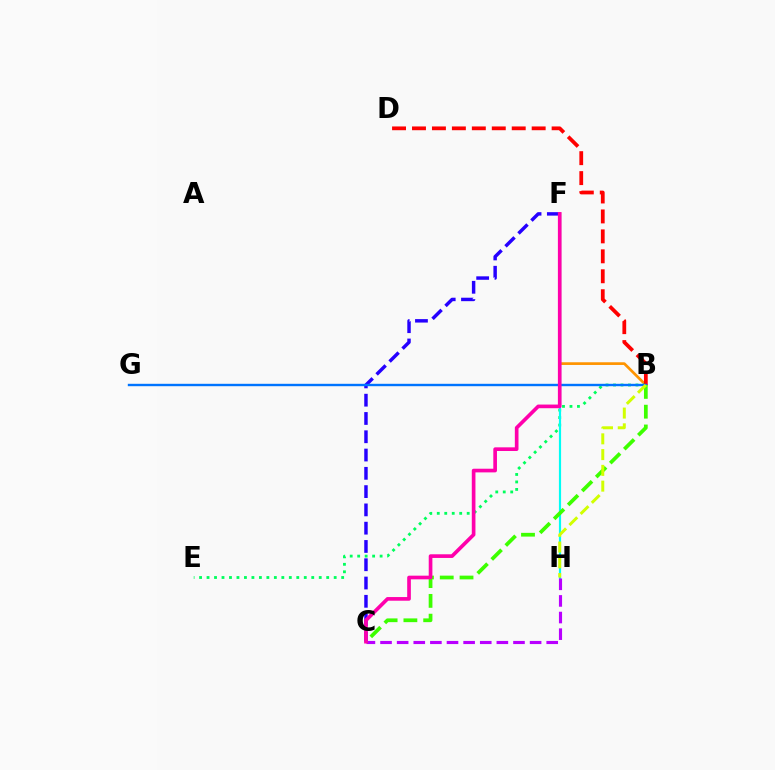{('B', 'F'): [{'color': '#ff9400', 'line_style': 'solid', 'thickness': 1.94}], ('B', 'E'): [{'color': '#00ff5c', 'line_style': 'dotted', 'thickness': 2.03}], ('B', 'D'): [{'color': '#ff0000', 'line_style': 'dashed', 'thickness': 2.71}], ('C', 'F'): [{'color': '#2500ff', 'line_style': 'dashed', 'thickness': 2.48}, {'color': '#ff00ac', 'line_style': 'solid', 'thickness': 2.64}], ('B', 'G'): [{'color': '#0074ff', 'line_style': 'solid', 'thickness': 1.73}], ('F', 'H'): [{'color': '#00fff6', 'line_style': 'solid', 'thickness': 1.56}], ('C', 'H'): [{'color': '#b900ff', 'line_style': 'dashed', 'thickness': 2.26}], ('B', 'C'): [{'color': '#3dff00', 'line_style': 'dashed', 'thickness': 2.69}], ('B', 'H'): [{'color': '#d1ff00', 'line_style': 'dashed', 'thickness': 2.14}]}